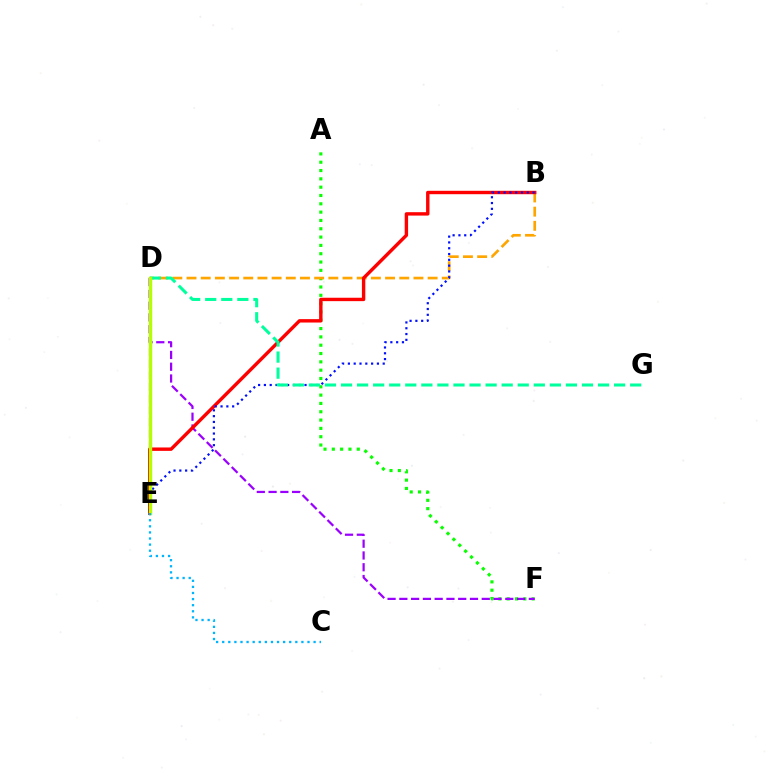{('A', 'F'): [{'color': '#08ff00', 'line_style': 'dotted', 'thickness': 2.26}], ('D', 'F'): [{'color': '#9b00ff', 'line_style': 'dashed', 'thickness': 1.6}], ('B', 'D'): [{'color': '#ffa500', 'line_style': 'dashed', 'thickness': 1.93}], ('B', 'E'): [{'color': '#ff0000', 'line_style': 'solid', 'thickness': 2.45}, {'color': '#0010ff', 'line_style': 'dotted', 'thickness': 1.58}], ('D', 'E'): [{'color': '#ff00bd', 'line_style': 'dashed', 'thickness': 1.59}, {'color': '#b3ff00', 'line_style': 'solid', 'thickness': 2.43}], ('D', 'G'): [{'color': '#00ff9d', 'line_style': 'dashed', 'thickness': 2.18}], ('C', 'E'): [{'color': '#00b5ff', 'line_style': 'dotted', 'thickness': 1.66}]}